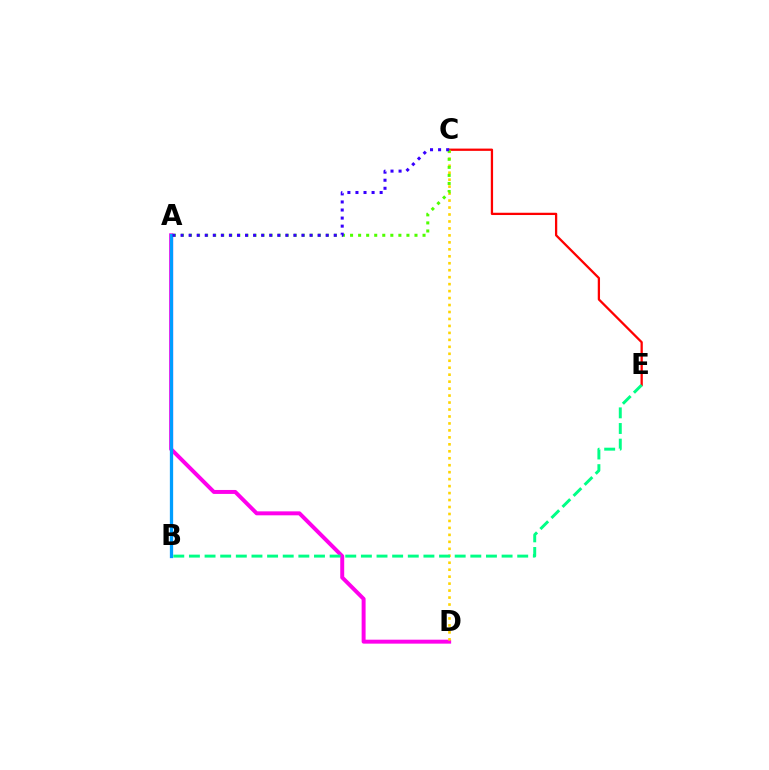{('A', 'D'): [{'color': '#ff00ed', 'line_style': 'solid', 'thickness': 2.85}], ('C', 'E'): [{'color': '#ff0000', 'line_style': 'solid', 'thickness': 1.64}], ('C', 'D'): [{'color': '#ffd500', 'line_style': 'dotted', 'thickness': 1.89}], ('A', 'B'): [{'color': '#009eff', 'line_style': 'solid', 'thickness': 2.36}], ('A', 'C'): [{'color': '#4fff00', 'line_style': 'dotted', 'thickness': 2.19}, {'color': '#3700ff', 'line_style': 'dotted', 'thickness': 2.19}], ('B', 'E'): [{'color': '#00ff86', 'line_style': 'dashed', 'thickness': 2.12}]}